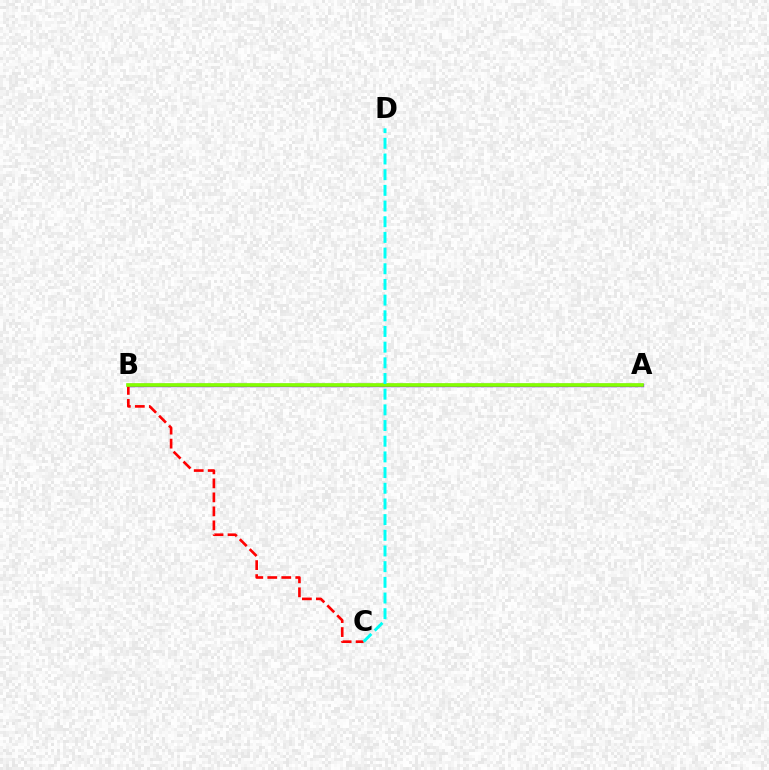{('A', 'B'): [{'color': '#7200ff', 'line_style': 'solid', 'thickness': 2.43}, {'color': '#84ff00', 'line_style': 'solid', 'thickness': 2.63}], ('B', 'C'): [{'color': '#ff0000', 'line_style': 'dashed', 'thickness': 1.9}], ('C', 'D'): [{'color': '#00fff6', 'line_style': 'dashed', 'thickness': 2.13}]}